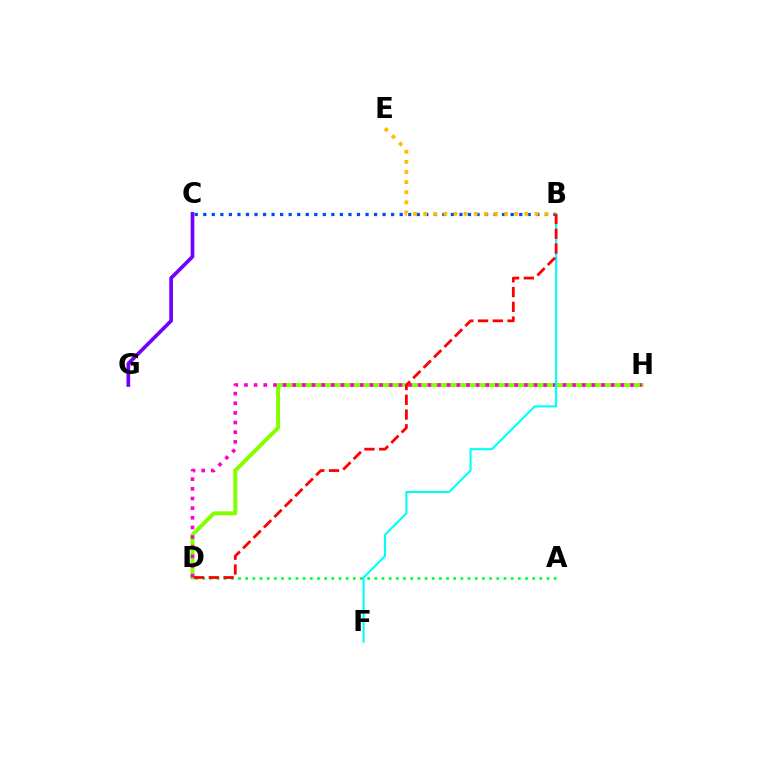{('C', 'G'): [{'color': '#7200ff', 'line_style': 'solid', 'thickness': 2.64}], ('D', 'H'): [{'color': '#84ff00', 'line_style': 'solid', 'thickness': 2.85}, {'color': '#ff00cf', 'line_style': 'dotted', 'thickness': 2.62}], ('A', 'D'): [{'color': '#00ff39', 'line_style': 'dotted', 'thickness': 1.95}], ('B', 'C'): [{'color': '#004bff', 'line_style': 'dotted', 'thickness': 2.32}], ('B', 'F'): [{'color': '#00fff6', 'line_style': 'solid', 'thickness': 1.51}], ('B', 'E'): [{'color': '#ffbd00', 'line_style': 'dotted', 'thickness': 2.75}], ('B', 'D'): [{'color': '#ff0000', 'line_style': 'dashed', 'thickness': 2.0}]}